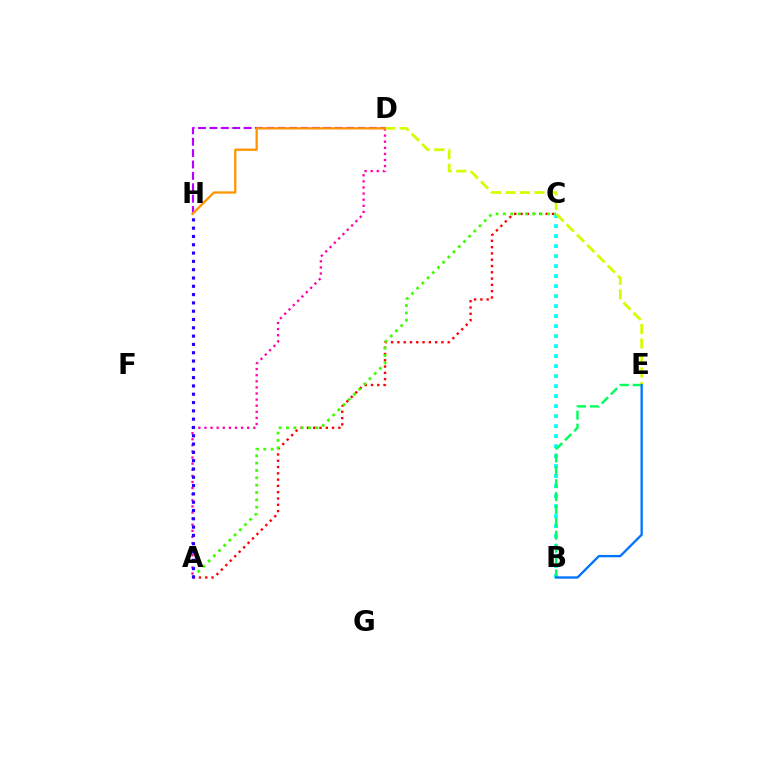{('A', 'C'): [{'color': '#ff0000', 'line_style': 'dotted', 'thickness': 1.71}, {'color': '#3dff00', 'line_style': 'dotted', 'thickness': 2.0}], ('B', 'C'): [{'color': '#00fff6', 'line_style': 'dotted', 'thickness': 2.72}], ('A', 'D'): [{'color': '#ff00ac', 'line_style': 'dotted', 'thickness': 1.66}], ('B', 'E'): [{'color': '#00ff5c', 'line_style': 'dashed', 'thickness': 1.75}, {'color': '#0074ff', 'line_style': 'solid', 'thickness': 1.67}], ('D', 'H'): [{'color': '#b900ff', 'line_style': 'dashed', 'thickness': 1.55}, {'color': '#ff9400', 'line_style': 'solid', 'thickness': 1.64}], ('D', 'E'): [{'color': '#d1ff00', 'line_style': 'dashed', 'thickness': 1.97}], ('A', 'H'): [{'color': '#2500ff', 'line_style': 'dotted', 'thickness': 2.26}]}